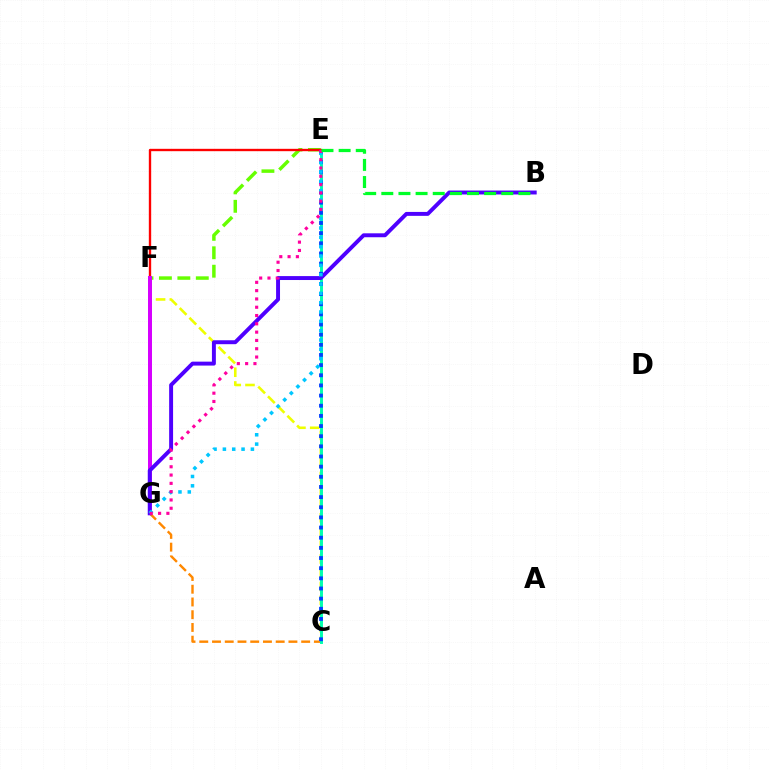{('C', 'G'): [{'color': '#ff8800', 'line_style': 'dashed', 'thickness': 1.73}], ('E', 'F'): [{'color': '#66ff00', 'line_style': 'dashed', 'thickness': 2.51}, {'color': '#ff0000', 'line_style': 'solid', 'thickness': 1.7}], ('C', 'F'): [{'color': '#eeff00', 'line_style': 'dashed', 'thickness': 1.87}], ('C', 'E'): [{'color': '#00ffaf', 'line_style': 'solid', 'thickness': 2.12}, {'color': '#003fff', 'line_style': 'dotted', 'thickness': 2.76}], ('F', 'G'): [{'color': '#d600ff', 'line_style': 'solid', 'thickness': 2.87}], ('B', 'G'): [{'color': '#4f00ff', 'line_style': 'solid', 'thickness': 2.83}], ('E', 'G'): [{'color': '#00c7ff', 'line_style': 'dotted', 'thickness': 2.54}, {'color': '#ff00a0', 'line_style': 'dotted', 'thickness': 2.25}], ('B', 'E'): [{'color': '#00ff27', 'line_style': 'dashed', 'thickness': 2.33}]}